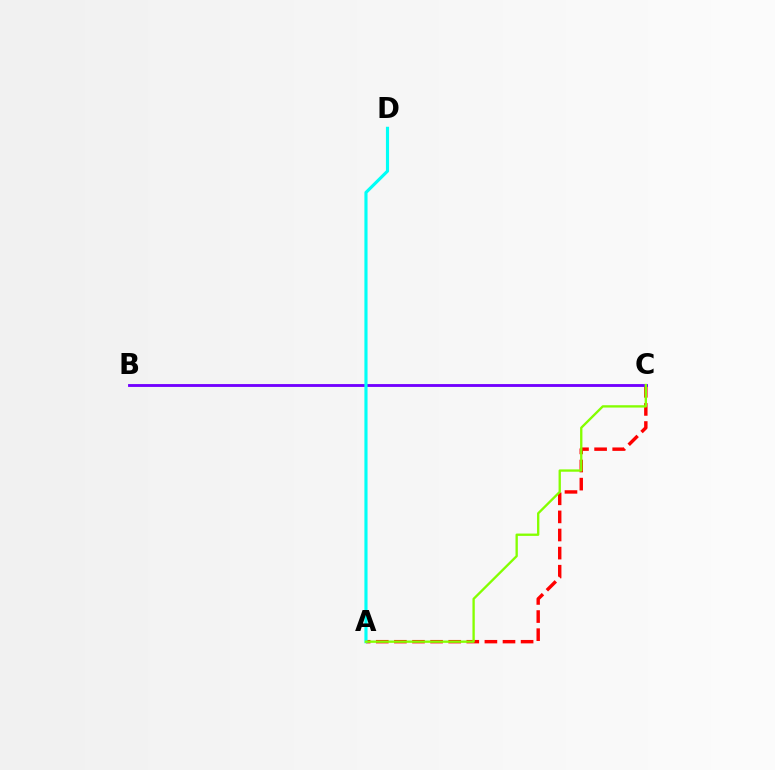{('A', 'C'): [{'color': '#ff0000', 'line_style': 'dashed', 'thickness': 2.46}, {'color': '#84ff00', 'line_style': 'solid', 'thickness': 1.68}], ('B', 'C'): [{'color': '#7200ff', 'line_style': 'solid', 'thickness': 2.05}], ('A', 'D'): [{'color': '#00fff6', 'line_style': 'solid', 'thickness': 2.26}]}